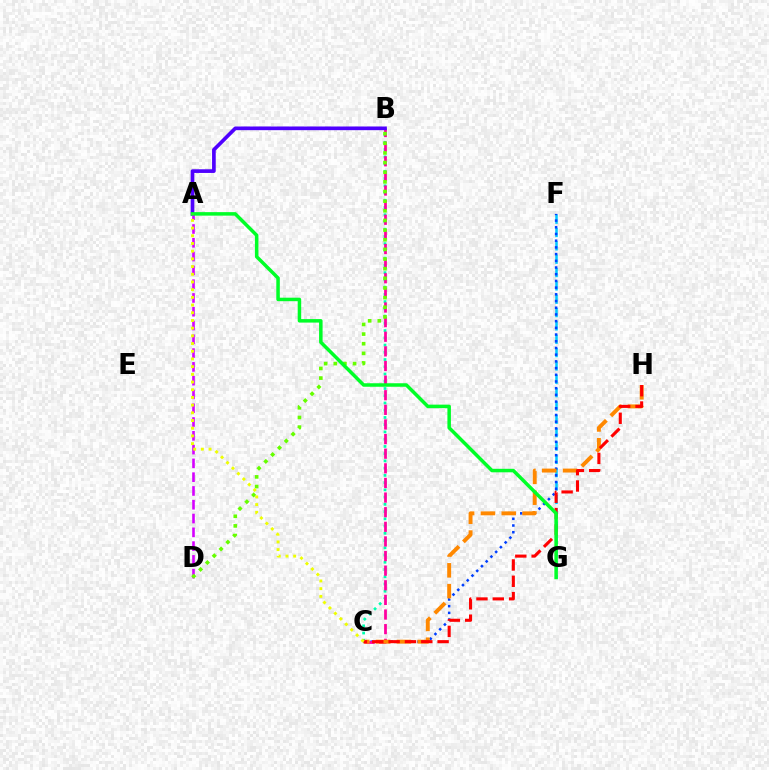{('F', 'G'): [{'color': '#00c7ff', 'line_style': 'dashed', 'thickness': 1.81}], ('C', 'F'): [{'color': '#003fff', 'line_style': 'dotted', 'thickness': 1.82}], ('B', 'C'): [{'color': '#00ffaf', 'line_style': 'dotted', 'thickness': 1.97}, {'color': '#ff00a0', 'line_style': 'dashed', 'thickness': 1.99}], ('A', 'B'): [{'color': '#4f00ff', 'line_style': 'solid', 'thickness': 2.64}], ('C', 'H'): [{'color': '#ff8800', 'line_style': 'dashed', 'thickness': 2.83}, {'color': '#ff0000', 'line_style': 'dashed', 'thickness': 2.22}], ('A', 'D'): [{'color': '#d600ff', 'line_style': 'dashed', 'thickness': 1.87}], ('B', 'D'): [{'color': '#66ff00', 'line_style': 'dotted', 'thickness': 2.62}], ('A', 'G'): [{'color': '#00ff27', 'line_style': 'solid', 'thickness': 2.52}], ('A', 'C'): [{'color': '#eeff00', 'line_style': 'dotted', 'thickness': 2.09}]}